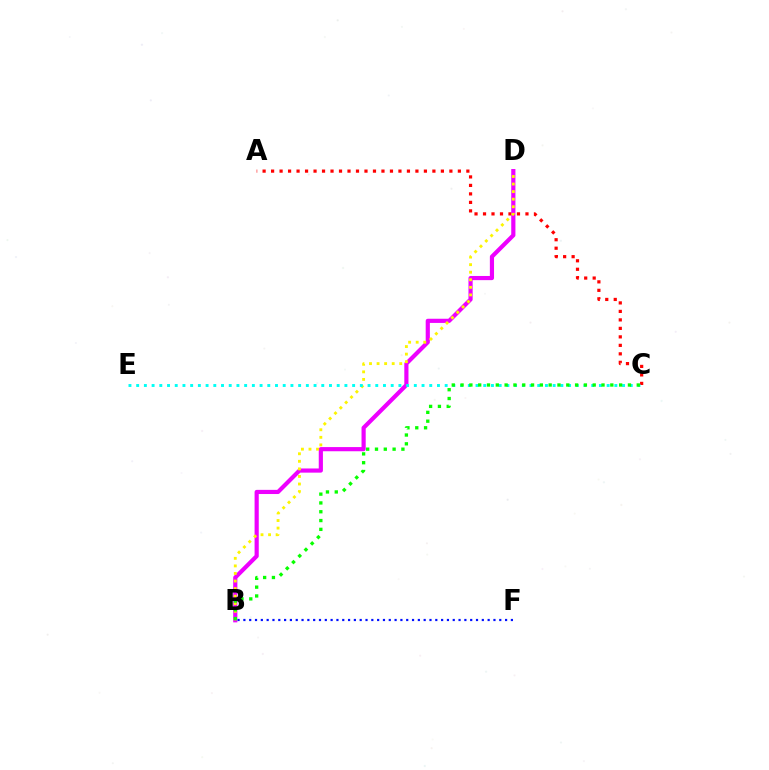{('A', 'C'): [{'color': '#ff0000', 'line_style': 'dotted', 'thickness': 2.31}], ('B', 'D'): [{'color': '#ee00ff', 'line_style': 'solid', 'thickness': 3.0}, {'color': '#fcf500', 'line_style': 'dotted', 'thickness': 2.05}], ('B', 'F'): [{'color': '#0010ff', 'line_style': 'dotted', 'thickness': 1.58}], ('C', 'E'): [{'color': '#00fff6', 'line_style': 'dotted', 'thickness': 2.1}], ('B', 'C'): [{'color': '#08ff00', 'line_style': 'dotted', 'thickness': 2.39}]}